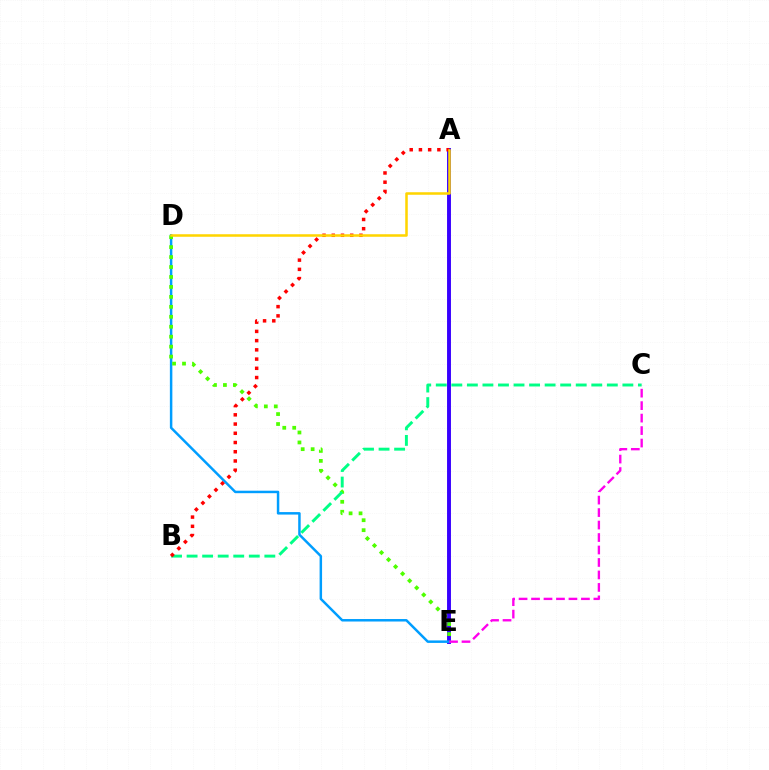{('A', 'E'): [{'color': '#3700ff', 'line_style': 'solid', 'thickness': 2.82}], ('D', 'E'): [{'color': '#009eff', 'line_style': 'solid', 'thickness': 1.79}, {'color': '#4fff00', 'line_style': 'dotted', 'thickness': 2.7}], ('B', 'C'): [{'color': '#00ff86', 'line_style': 'dashed', 'thickness': 2.11}], ('A', 'B'): [{'color': '#ff0000', 'line_style': 'dotted', 'thickness': 2.51}], ('C', 'E'): [{'color': '#ff00ed', 'line_style': 'dashed', 'thickness': 1.69}], ('A', 'D'): [{'color': '#ffd500', 'line_style': 'solid', 'thickness': 1.82}]}